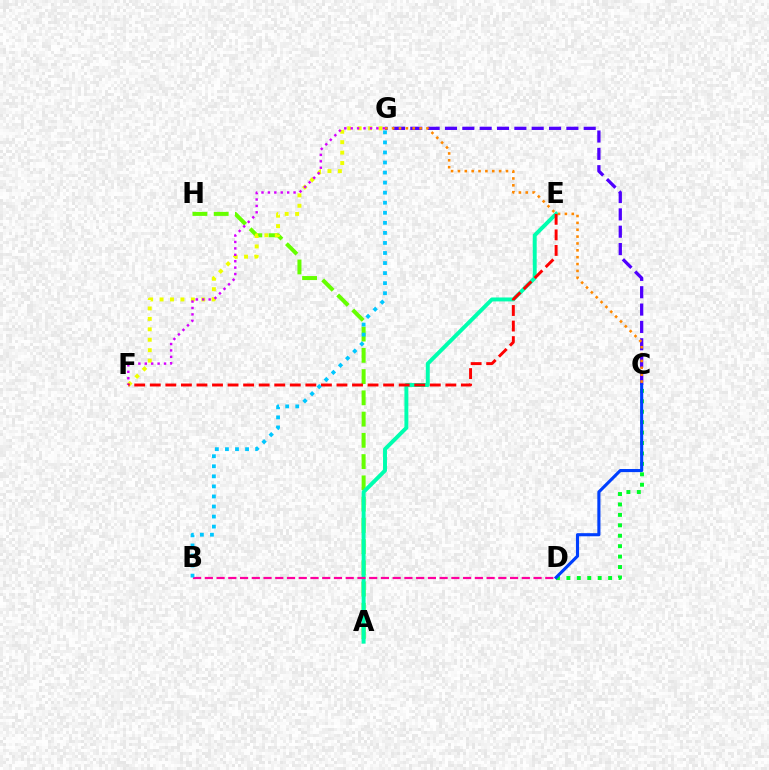{('A', 'H'): [{'color': '#66ff00', 'line_style': 'dashed', 'thickness': 2.89}], ('F', 'G'): [{'color': '#eeff00', 'line_style': 'dotted', 'thickness': 2.83}, {'color': '#d600ff', 'line_style': 'dotted', 'thickness': 1.74}], ('C', 'G'): [{'color': '#4f00ff', 'line_style': 'dashed', 'thickness': 2.36}, {'color': '#ff8800', 'line_style': 'dotted', 'thickness': 1.86}], ('C', 'D'): [{'color': '#00ff27', 'line_style': 'dotted', 'thickness': 2.83}, {'color': '#003fff', 'line_style': 'solid', 'thickness': 2.24}], ('A', 'E'): [{'color': '#00ffaf', 'line_style': 'solid', 'thickness': 2.83}], ('E', 'F'): [{'color': '#ff0000', 'line_style': 'dashed', 'thickness': 2.11}], ('B', 'D'): [{'color': '#ff00a0', 'line_style': 'dashed', 'thickness': 1.59}], ('B', 'G'): [{'color': '#00c7ff', 'line_style': 'dotted', 'thickness': 2.73}]}